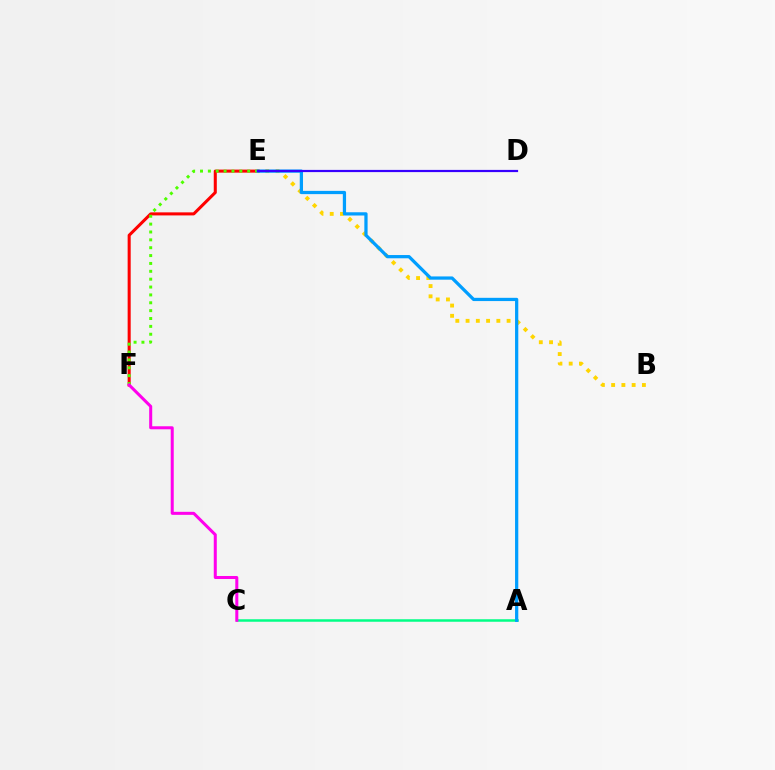{('B', 'E'): [{'color': '#ffd500', 'line_style': 'dotted', 'thickness': 2.79}], ('E', 'F'): [{'color': '#ff0000', 'line_style': 'solid', 'thickness': 2.19}, {'color': '#4fff00', 'line_style': 'dotted', 'thickness': 2.14}], ('A', 'C'): [{'color': '#00ff86', 'line_style': 'solid', 'thickness': 1.8}], ('A', 'E'): [{'color': '#009eff', 'line_style': 'solid', 'thickness': 2.34}], ('C', 'F'): [{'color': '#ff00ed', 'line_style': 'solid', 'thickness': 2.18}], ('D', 'E'): [{'color': '#3700ff', 'line_style': 'solid', 'thickness': 1.59}]}